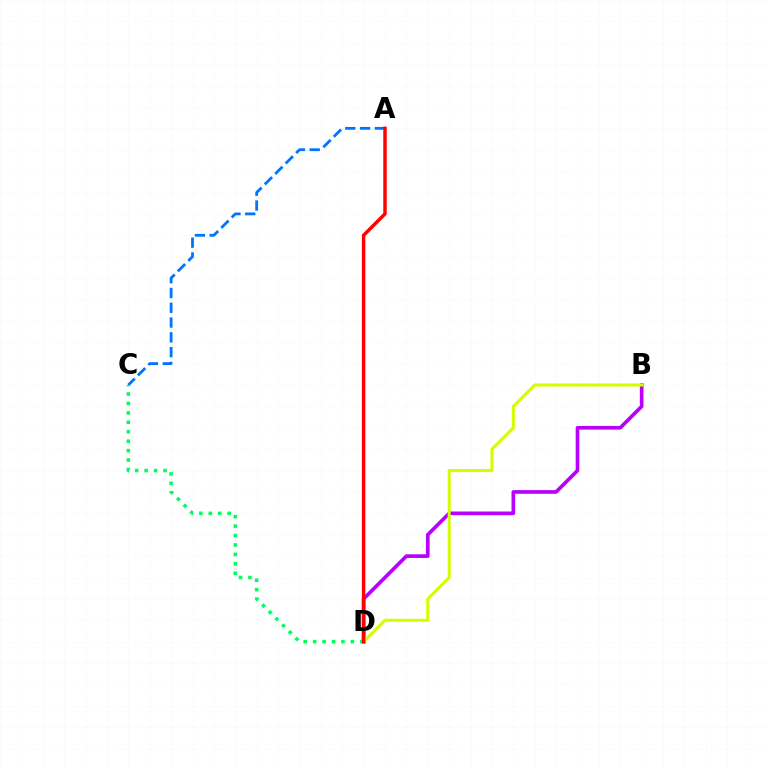{('B', 'D'): [{'color': '#b900ff', 'line_style': 'solid', 'thickness': 2.63}, {'color': '#d1ff00', 'line_style': 'solid', 'thickness': 2.19}], ('A', 'C'): [{'color': '#0074ff', 'line_style': 'dashed', 'thickness': 2.01}], ('C', 'D'): [{'color': '#00ff5c', 'line_style': 'dotted', 'thickness': 2.56}], ('A', 'D'): [{'color': '#ff0000', 'line_style': 'solid', 'thickness': 2.48}]}